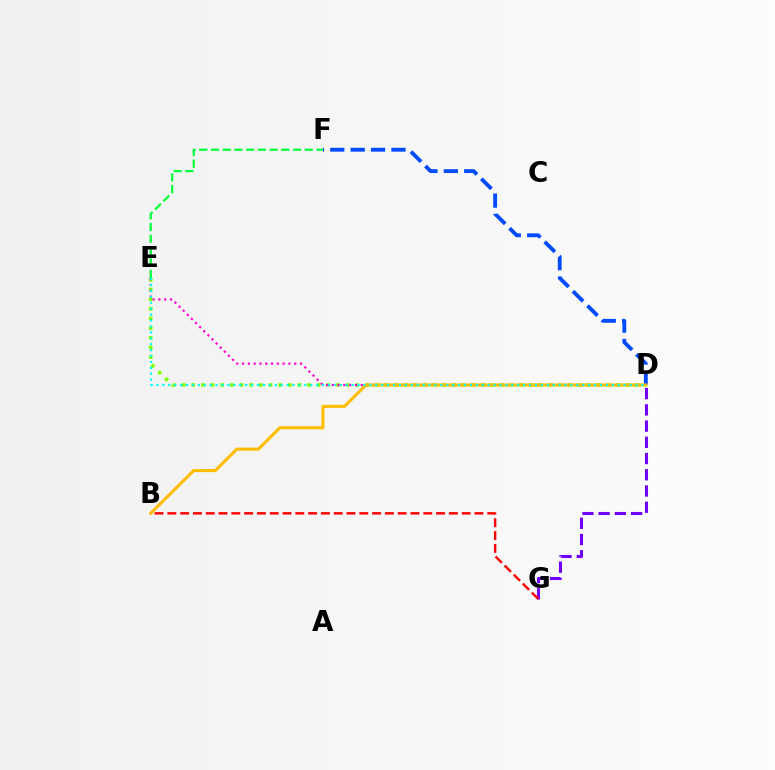{('D', 'E'): [{'color': '#84ff00', 'line_style': 'dotted', 'thickness': 2.62}, {'color': '#ff00cf', 'line_style': 'dotted', 'thickness': 1.58}, {'color': '#00fff6', 'line_style': 'dotted', 'thickness': 1.61}], ('D', 'G'): [{'color': '#7200ff', 'line_style': 'dashed', 'thickness': 2.2}], ('D', 'F'): [{'color': '#004bff', 'line_style': 'dashed', 'thickness': 2.77}], ('B', 'D'): [{'color': '#ffbd00', 'line_style': 'solid', 'thickness': 2.23}], ('B', 'G'): [{'color': '#ff0000', 'line_style': 'dashed', 'thickness': 1.74}], ('E', 'F'): [{'color': '#00ff39', 'line_style': 'dashed', 'thickness': 1.59}]}